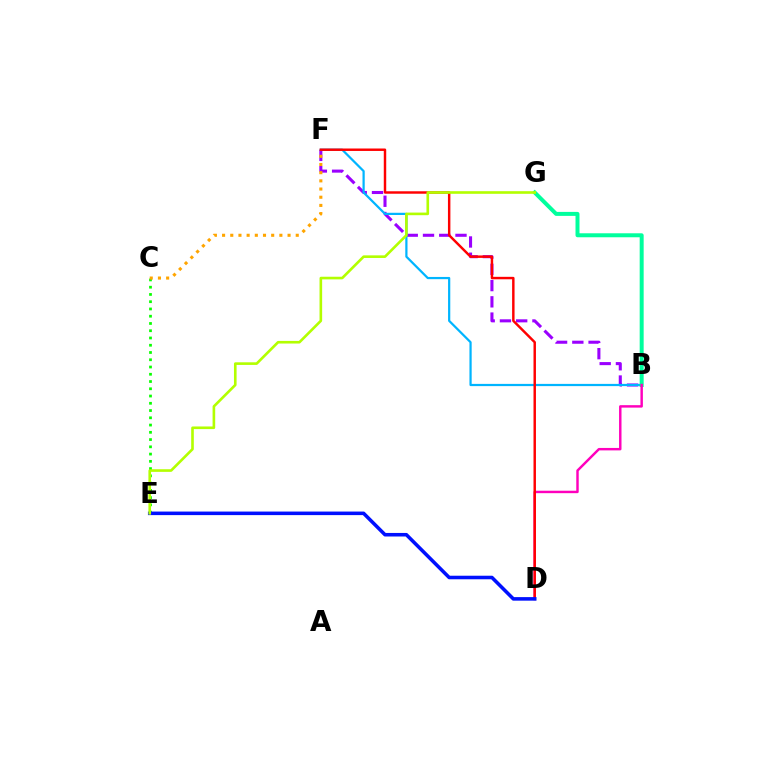{('C', 'E'): [{'color': '#08ff00', 'line_style': 'dotted', 'thickness': 1.97}], ('B', 'F'): [{'color': '#9b00ff', 'line_style': 'dashed', 'thickness': 2.21}, {'color': '#00b5ff', 'line_style': 'solid', 'thickness': 1.6}], ('B', 'G'): [{'color': '#00ff9d', 'line_style': 'solid', 'thickness': 2.87}], ('B', 'D'): [{'color': '#ff00bd', 'line_style': 'solid', 'thickness': 1.76}], ('C', 'F'): [{'color': '#ffa500', 'line_style': 'dotted', 'thickness': 2.22}], ('D', 'F'): [{'color': '#ff0000', 'line_style': 'solid', 'thickness': 1.76}], ('D', 'E'): [{'color': '#0010ff', 'line_style': 'solid', 'thickness': 2.56}], ('E', 'G'): [{'color': '#b3ff00', 'line_style': 'solid', 'thickness': 1.89}]}